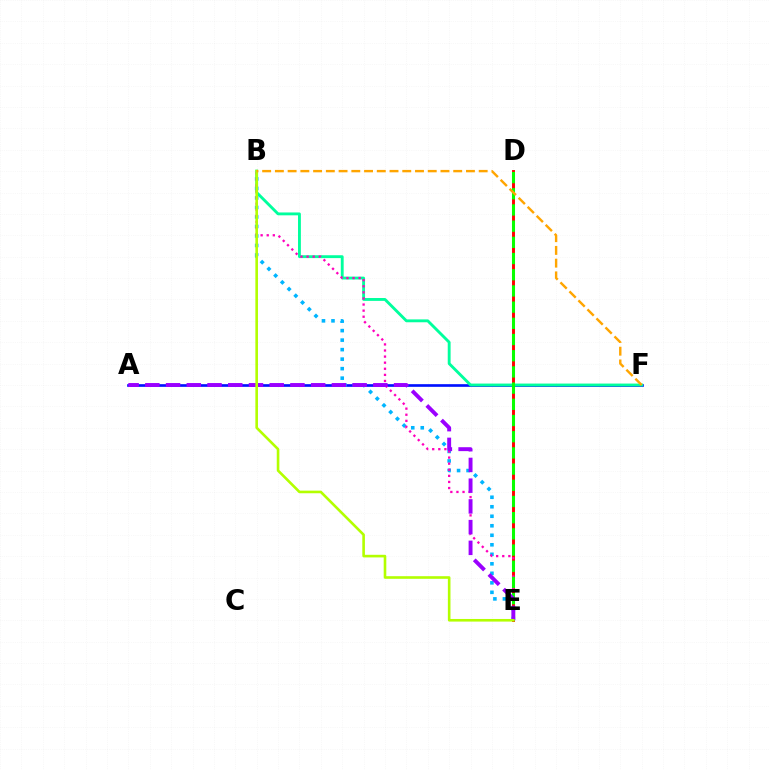{('A', 'F'): [{'color': '#0010ff', 'line_style': 'solid', 'thickness': 1.92}], ('B', 'F'): [{'color': '#00ff9d', 'line_style': 'solid', 'thickness': 2.06}, {'color': '#ffa500', 'line_style': 'dashed', 'thickness': 1.73}], ('B', 'E'): [{'color': '#00b5ff', 'line_style': 'dotted', 'thickness': 2.58}, {'color': '#ff00bd', 'line_style': 'dotted', 'thickness': 1.65}, {'color': '#b3ff00', 'line_style': 'solid', 'thickness': 1.88}], ('D', 'E'): [{'color': '#ff0000', 'line_style': 'solid', 'thickness': 2.11}, {'color': '#08ff00', 'line_style': 'dashed', 'thickness': 2.2}], ('A', 'E'): [{'color': '#9b00ff', 'line_style': 'dashed', 'thickness': 2.82}]}